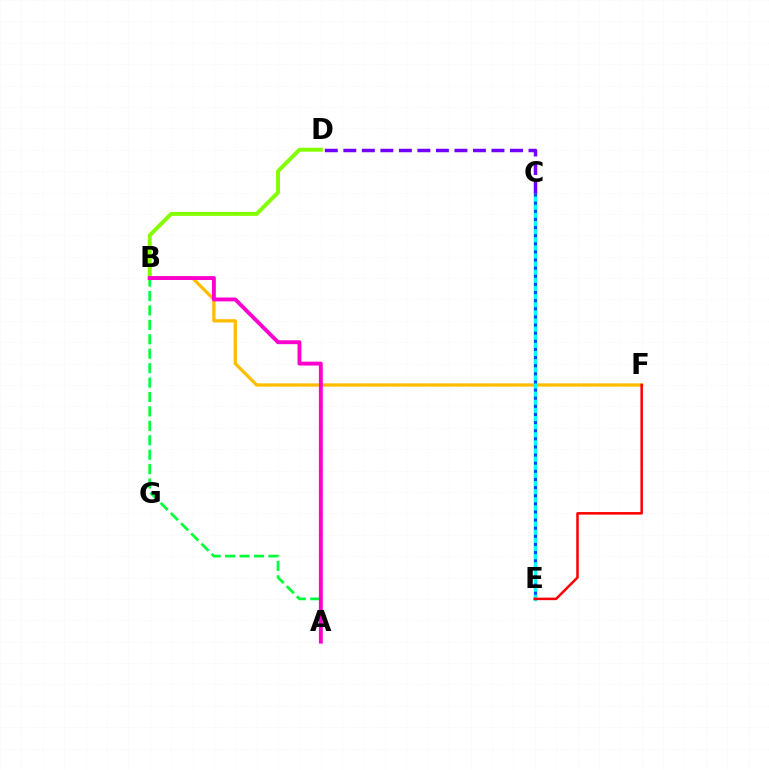{('B', 'D'): [{'color': '#84ff00', 'line_style': 'solid', 'thickness': 2.83}], ('B', 'F'): [{'color': '#ffbd00', 'line_style': 'solid', 'thickness': 2.37}], ('C', 'E'): [{'color': '#00fff6', 'line_style': 'solid', 'thickness': 2.5}, {'color': '#004bff', 'line_style': 'dotted', 'thickness': 2.21}], ('E', 'F'): [{'color': '#ff0000', 'line_style': 'solid', 'thickness': 1.82}], ('A', 'B'): [{'color': '#00ff39', 'line_style': 'dashed', 'thickness': 1.96}, {'color': '#ff00cf', 'line_style': 'solid', 'thickness': 2.79}], ('C', 'D'): [{'color': '#7200ff', 'line_style': 'dashed', 'thickness': 2.52}]}